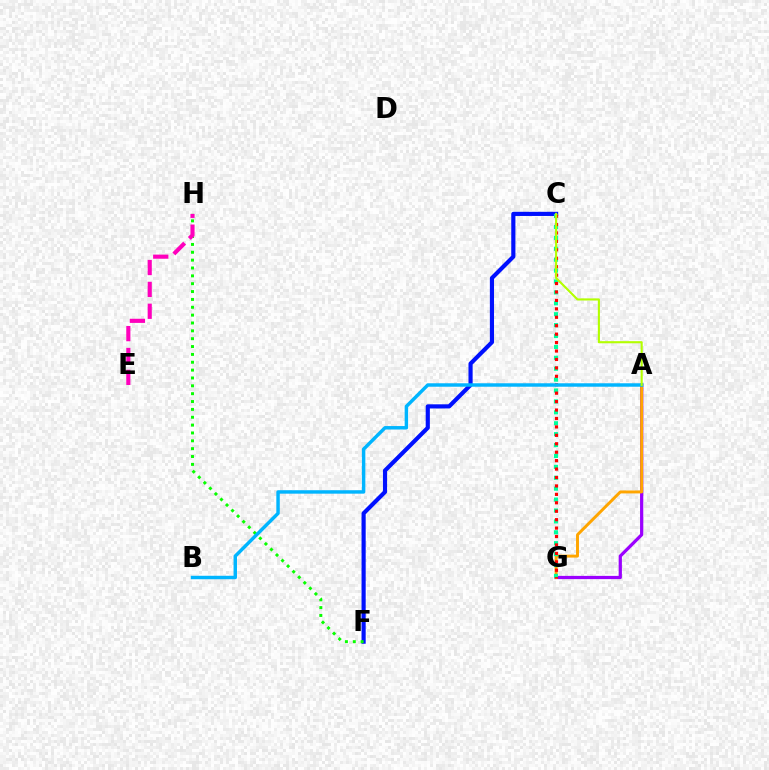{('C', 'F'): [{'color': '#0010ff', 'line_style': 'solid', 'thickness': 2.99}], ('A', 'G'): [{'color': '#9b00ff', 'line_style': 'solid', 'thickness': 2.33}, {'color': '#ffa500', 'line_style': 'solid', 'thickness': 2.12}], ('F', 'H'): [{'color': '#08ff00', 'line_style': 'dotted', 'thickness': 2.13}], ('C', 'G'): [{'color': '#00ff9d', 'line_style': 'dotted', 'thickness': 2.96}, {'color': '#ff0000', 'line_style': 'dotted', 'thickness': 2.29}], ('E', 'H'): [{'color': '#ff00bd', 'line_style': 'dashed', 'thickness': 2.97}], ('A', 'B'): [{'color': '#00b5ff', 'line_style': 'solid', 'thickness': 2.48}], ('A', 'C'): [{'color': '#b3ff00', 'line_style': 'solid', 'thickness': 1.52}]}